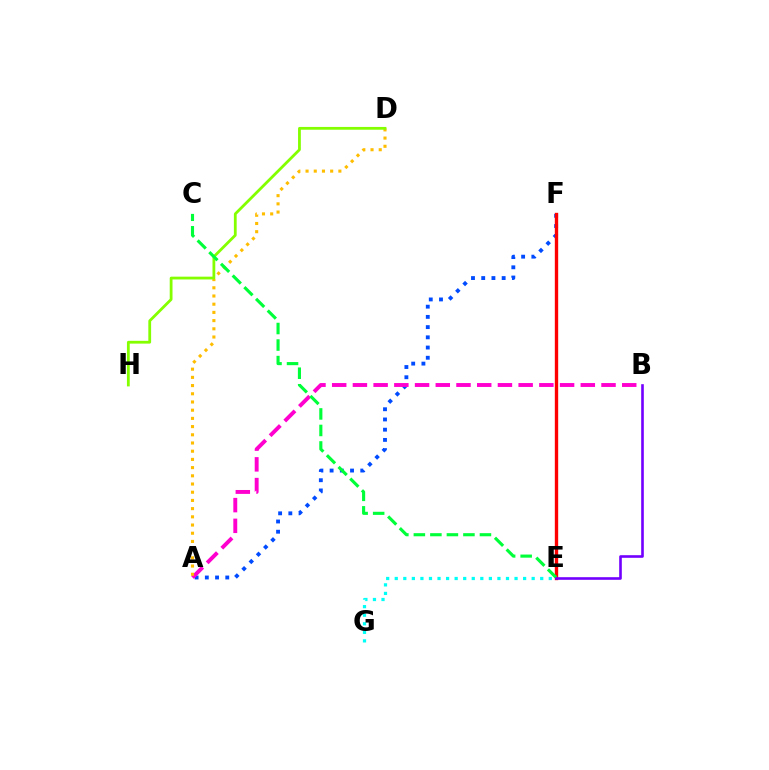{('A', 'F'): [{'color': '#004bff', 'line_style': 'dotted', 'thickness': 2.78}], ('A', 'B'): [{'color': '#ff00cf', 'line_style': 'dashed', 'thickness': 2.81}], ('A', 'D'): [{'color': '#ffbd00', 'line_style': 'dotted', 'thickness': 2.23}], ('E', 'G'): [{'color': '#00fff6', 'line_style': 'dotted', 'thickness': 2.33}], ('D', 'H'): [{'color': '#84ff00', 'line_style': 'solid', 'thickness': 2.01}], ('E', 'F'): [{'color': '#ff0000', 'line_style': 'solid', 'thickness': 2.42}], ('C', 'E'): [{'color': '#00ff39', 'line_style': 'dashed', 'thickness': 2.24}], ('B', 'E'): [{'color': '#7200ff', 'line_style': 'solid', 'thickness': 1.89}]}